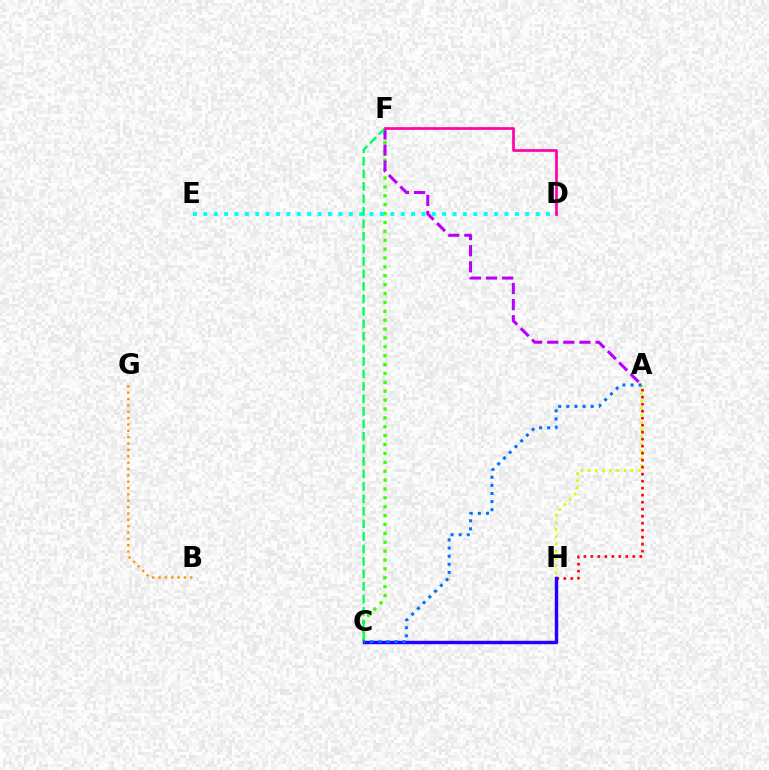{('C', 'F'): [{'color': '#3dff00', 'line_style': 'dotted', 'thickness': 2.41}, {'color': '#00ff5c', 'line_style': 'dashed', 'thickness': 1.7}], ('B', 'G'): [{'color': '#ff9400', 'line_style': 'dotted', 'thickness': 1.73}], ('A', 'F'): [{'color': '#b900ff', 'line_style': 'dashed', 'thickness': 2.19}], ('A', 'H'): [{'color': '#d1ff00', 'line_style': 'dotted', 'thickness': 1.96}, {'color': '#ff0000', 'line_style': 'dotted', 'thickness': 1.9}], ('D', 'E'): [{'color': '#00fff6', 'line_style': 'dotted', 'thickness': 2.82}], ('C', 'H'): [{'color': '#2500ff', 'line_style': 'solid', 'thickness': 2.48}], ('D', 'F'): [{'color': '#ff00ac', 'line_style': 'solid', 'thickness': 1.94}], ('A', 'C'): [{'color': '#0074ff', 'line_style': 'dotted', 'thickness': 2.2}]}